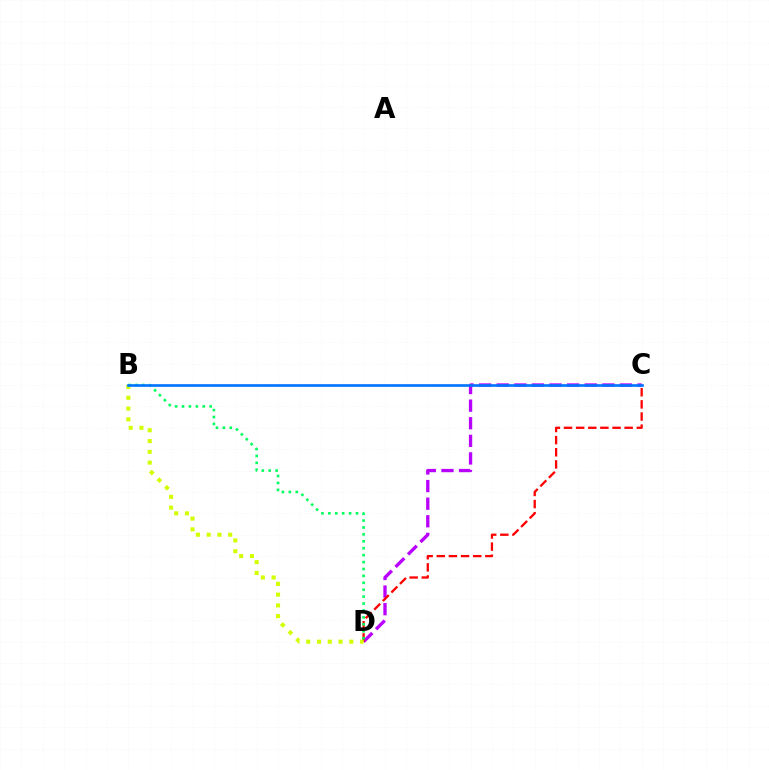{('C', 'D'): [{'color': '#b900ff', 'line_style': 'dashed', 'thickness': 2.39}, {'color': '#ff0000', 'line_style': 'dashed', 'thickness': 1.65}], ('B', 'D'): [{'color': '#d1ff00', 'line_style': 'dotted', 'thickness': 2.93}, {'color': '#00ff5c', 'line_style': 'dotted', 'thickness': 1.88}], ('B', 'C'): [{'color': '#0074ff', 'line_style': 'solid', 'thickness': 1.91}]}